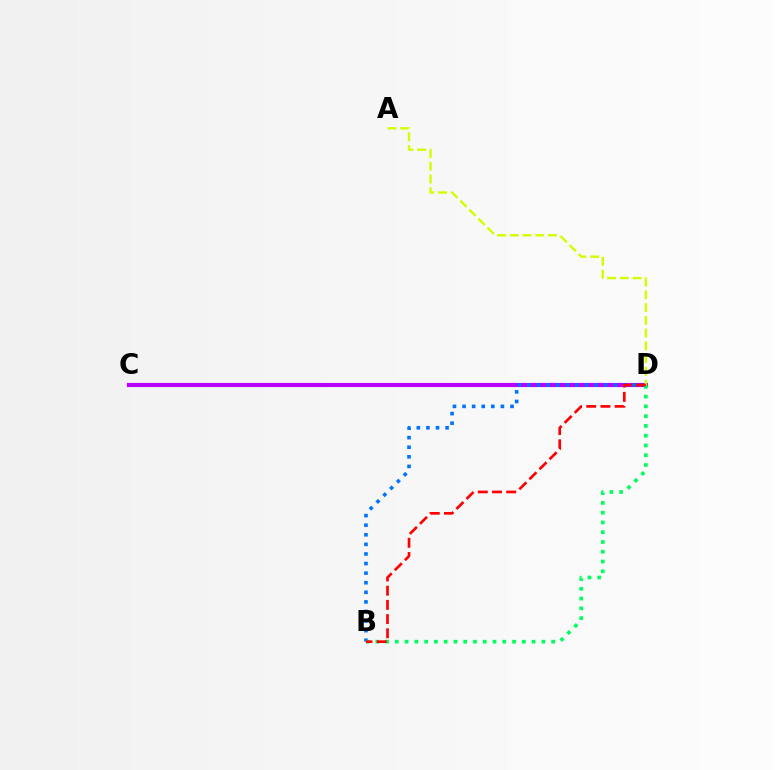{('C', 'D'): [{'color': '#b900ff', 'line_style': 'solid', 'thickness': 2.98}], ('B', 'D'): [{'color': '#0074ff', 'line_style': 'dotted', 'thickness': 2.61}, {'color': '#00ff5c', 'line_style': 'dotted', 'thickness': 2.65}, {'color': '#ff0000', 'line_style': 'dashed', 'thickness': 1.93}], ('A', 'D'): [{'color': '#d1ff00', 'line_style': 'dashed', 'thickness': 1.73}]}